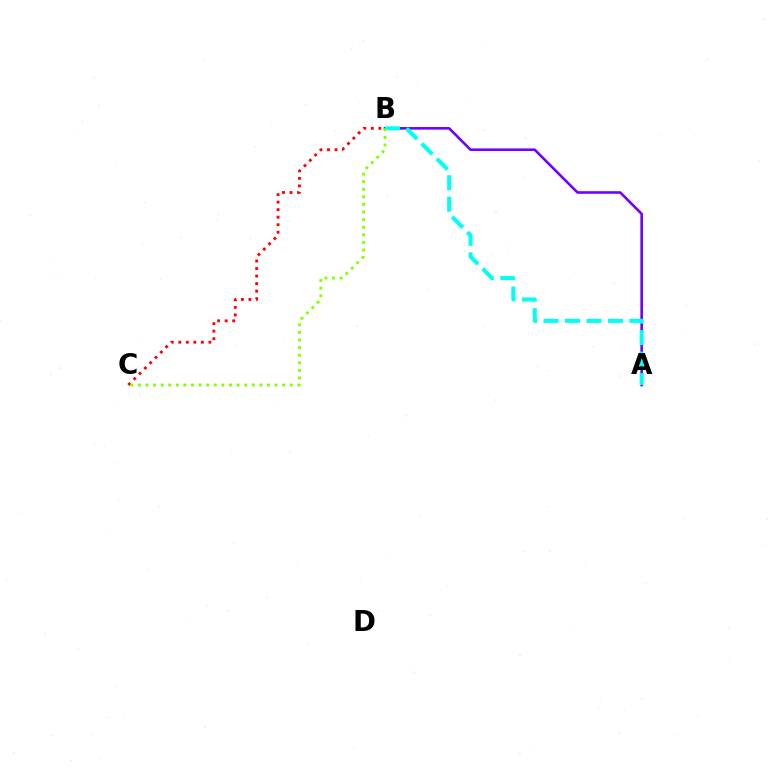{('B', 'C'): [{'color': '#ff0000', 'line_style': 'dotted', 'thickness': 2.05}, {'color': '#84ff00', 'line_style': 'dotted', 'thickness': 2.06}], ('A', 'B'): [{'color': '#7200ff', 'line_style': 'solid', 'thickness': 1.88}, {'color': '#00fff6', 'line_style': 'dashed', 'thickness': 2.92}]}